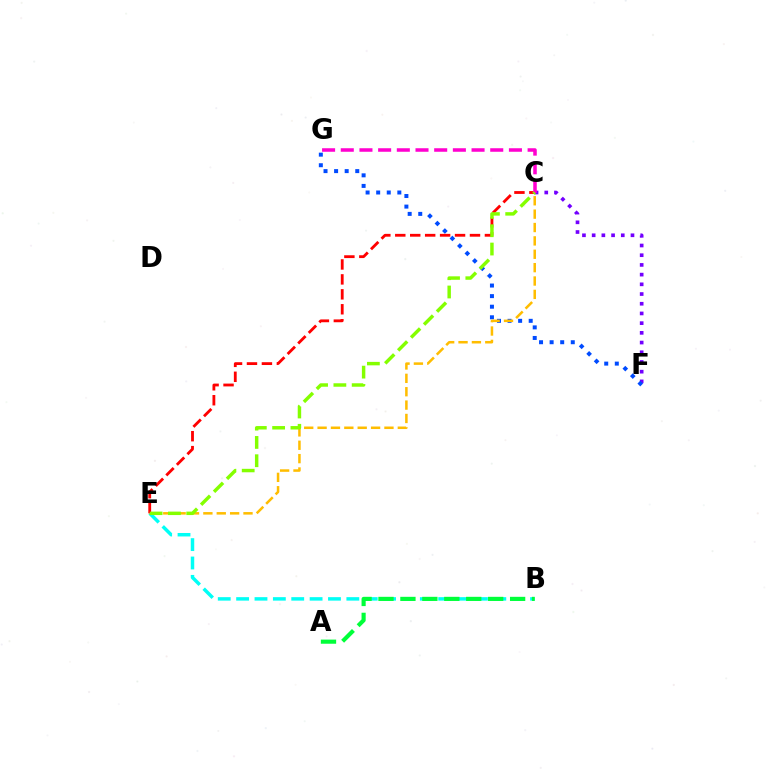{('C', 'F'): [{'color': '#7200ff', 'line_style': 'dotted', 'thickness': 2.64}], ('F', 'G'): [{'color': '#004bff', 'line_style': 'dotted', 'thickness': 2.87}], ('B', 'E'): [{'color': '#00fff6', 'line_style': 'dashed', 'thickness': 2.5}], ('C', 'E'): [{'color': '#ffbd00', 'line_style': 'dashed', 'thickness': 1.82}, {'color': '#ff0000', 'line_style': 'dashed', 'thickness': 2.03}, {'color': '#84ff00', 'line_style': 'dashed', 'thickness': 2.49}], ('C', 'G'): [{'color': '#ff00cf', 'line_style': 'dashed', 'thickness': 2.54}], ('A', 'B'): [{'color': '#00ff39', 'line_style': 'dashed', 'thickness': 2.98}]}